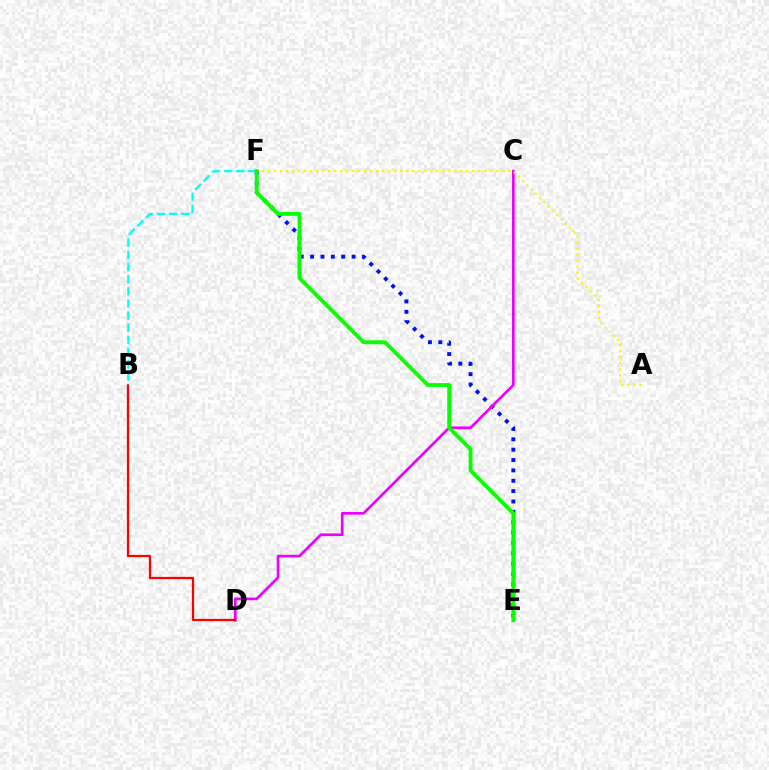{('E', 'F'): [{'color': '#0010ff', 'line_style': 'dotted', 'thickness': 2.82}, {'color': '#08ff00', 'line_style': 'solid', 'thickness': 2.77}], ('C', 'D'): [{'color': '#ee00ff', 'line_style': 'solid', 'thickness': 1.94}], ('A', 'F'): [{'color': '#fcf500', 'line_style': 'dotted', 'thickness': 1.63}], ('B', 'D'): [{'color': '#ff0000', 'line_style': 'solid', 'thickness': 1.62}], ('B', 'F'): [{'color': '#00fff6', 'line_style': 'dashed', 'thickness': 1.65}]}